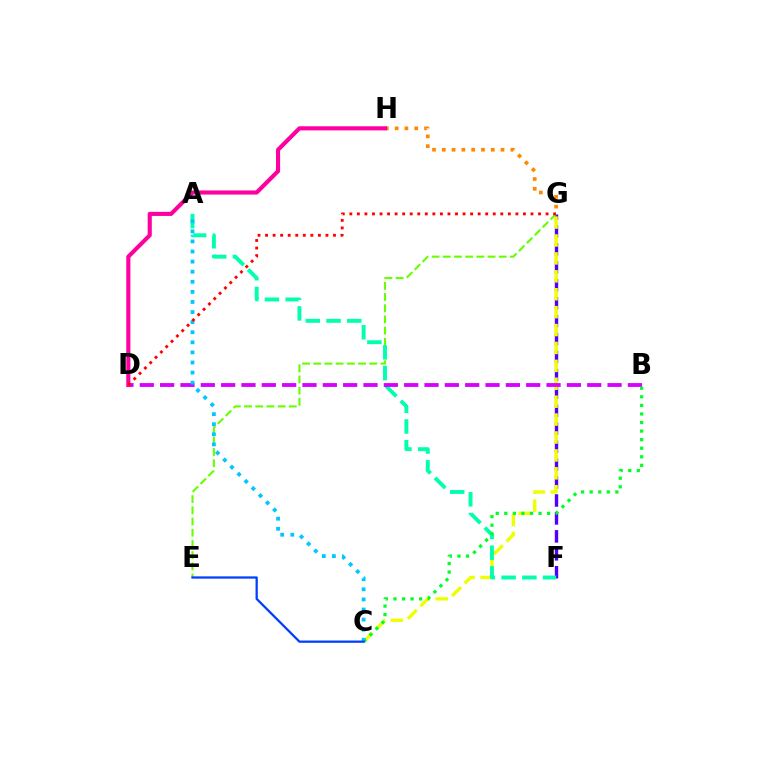{('F', 'G'): [{'color': '#4f00ff', 'line_style': 'dashed', 'thickness': 2.44}], ('E', 'G'): [{'color': '#66ff00', 'line_style': 'dashed', 'thickness': 1.52}], ('C', 'G'): [{'color': '#eeff00', 'line_style': 'dashed', 'thickness': 2.43}], ('G', 'H'): [{'color': '#ff8800', 'line_style': 'dotted', 'thickness': 2.66}], ('A', 'F'): [{'color': '#00ffaf', 'line_style': 'dashed', 'thickness': 2.82}], ('B', 'D'): [{'color': '#d600ff', 'line_style': 'dashed', 'thickness': 2.76}], ('D', 'H'): [{'color': '#ff00a0', 'line_style': 'solid', 'thickness': 2.96}], ('B', 'C'): [{'color': '#00ff27', 'line_style': 'dotted', 'thickness': 2.33}], ('A', 'C'): [{'color': '#00c7ff', 'line_style': 'dotted', 'thickness': 2.74}], ('D', 'G'): [{'color': '#ff0000', 'line_style': 'dotted', 'thickness': 2.05}], ('C', 'E'): [{'color': '#003fff', 'line_style': 'solid', 'thickness': 1.62}]}